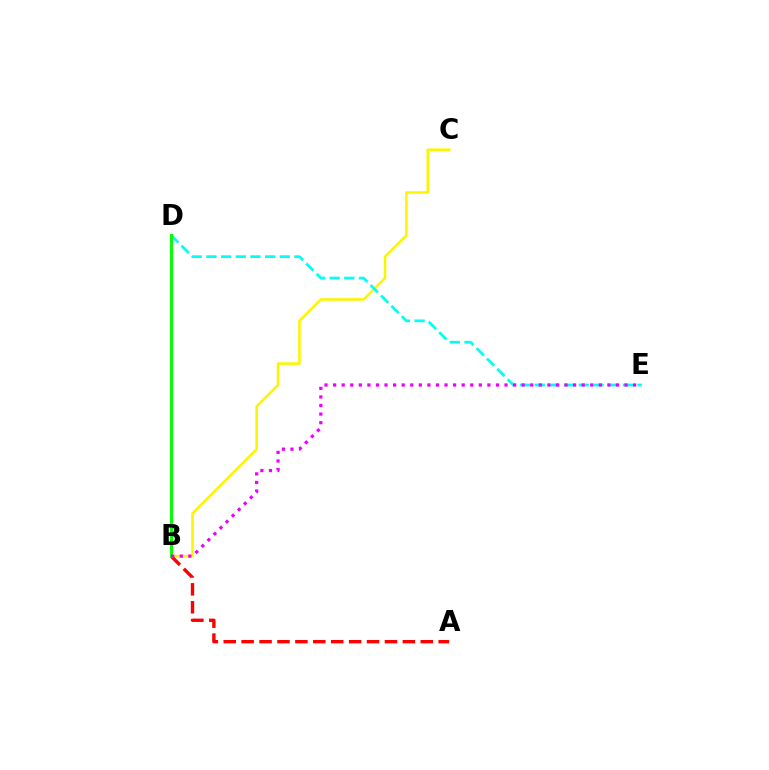{('B', 'C'): [{'color': '#fcf500', 'line_style': 'solid', 'thickness': 1.85}], ('A', 'B'): [{'color': '#ff0000', 'line_style': 'dashed', 'thickness': 2.43}], ('B', 'D'): [{'color': '#0010ff', 'line_style': 'solid', 'thickness': 1.84}, {'color': '#08ff00', 'line_style': 'solid', 'thickness': 2.13}], ('D', 'E'): [{'color': '#00fff6', 'line_style': 'dashed', 'thickness': 1.99}], ('B', 'E'): [{'color': '#ee00ff', 'line_style': 'dotted', 'thickness': 2.33}]}